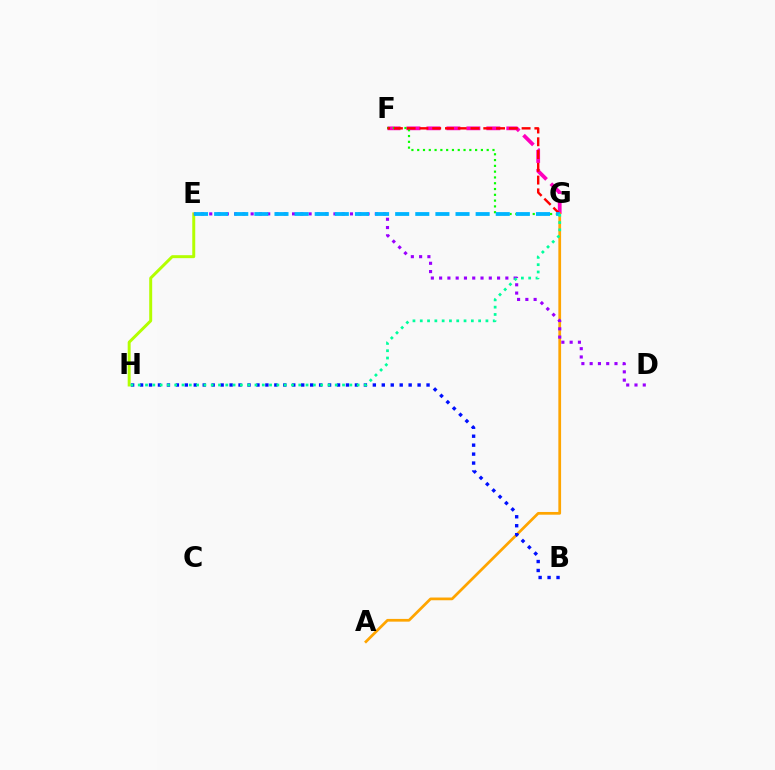{('E', 'H'): [{'color': '#b3ff00', 'line_style': 'solid', 'thickness': 2.13}], ('F', 'G'): [{'color': '#ff00bd', 'line_style': 'dashed', 'thickness': 2.71}, {'color': '#08ff00', 'line_style': 'dotted', 'thickness': 1.57}, {'color': '#ff0000', 'line_style': 'dashed', 'thickness': 1.73}], ('A', 'G'): [{'color': '#ffa500', 'line_style': 'solid', 'thickness': 1.97}], ('D', 'E'): [{'color': '#9b00ff', 'line_style': 'dotted', 'thickness': 2.25}], ('E', 'G'): [{'color': '#00b5ff', 'line_style': 'dashed', 'thickness': 2.73}], ('B', 'H'): [{'color': '#0010ff', 'line_style': 'dotted', 'thickness': 2.43}], ('G', 'H'): [{'color': '#00ff9d', 'line_style': 'dotted', 'thickness': 1.98}]}